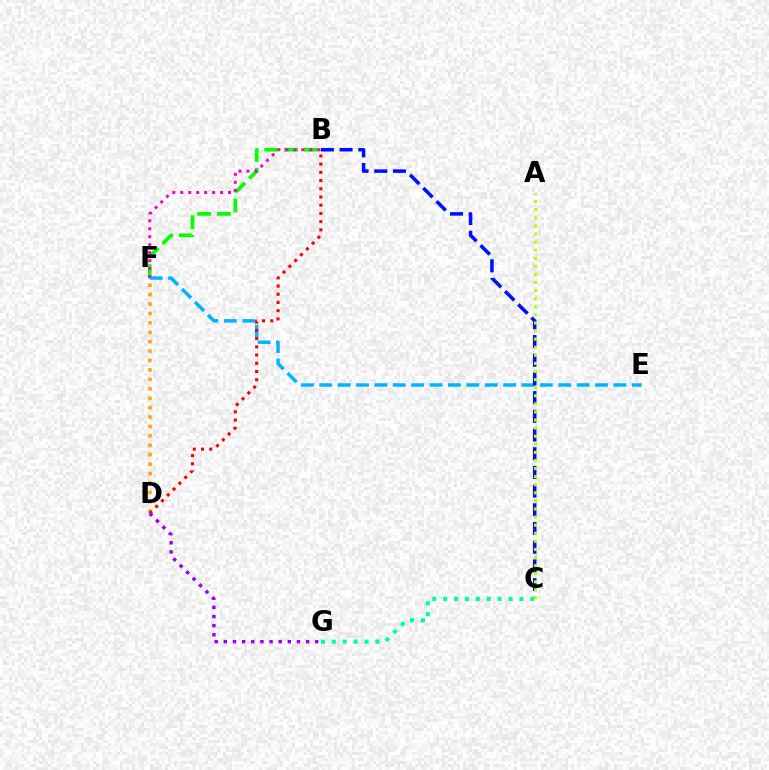{('B', 'F'): [{'color': '#08ff00', 'line_style': 'dashed', 'thickness': 2.69}, {'color': '#ff00bd', 'line_style': 'dotted', 'thickness': 2.16}], ('E', 'F'): [{'color': '#00b5ff', 'line_style': 'dashed', 'thickness': 2.5}], ('D', 'F'): [{'color': '#ffa500', 'line_style': 'dotted', 'thickness': 2.56}], ('B', 'C'): [{'color': '#0010ff', 'line_style': 'dashed', 'thickness': 2.54}], ('C', 'G'): [{'color': '#00ff9d', 'line_style': 'dotted', 'thickness': 2.96}], ('A', 'C'): [{'color': '#b3ff00', 'line_style': 'dotted', 'thickness': 2.2}], ('B', 'D'): [{'color': '#ff0000', 'line_style': 'dotted', 'thickness': 2.23}], ('D', 'G'): [{'color': '#9b00ff', 'line_style': 'dotted', 'thickness': 2.48}]}